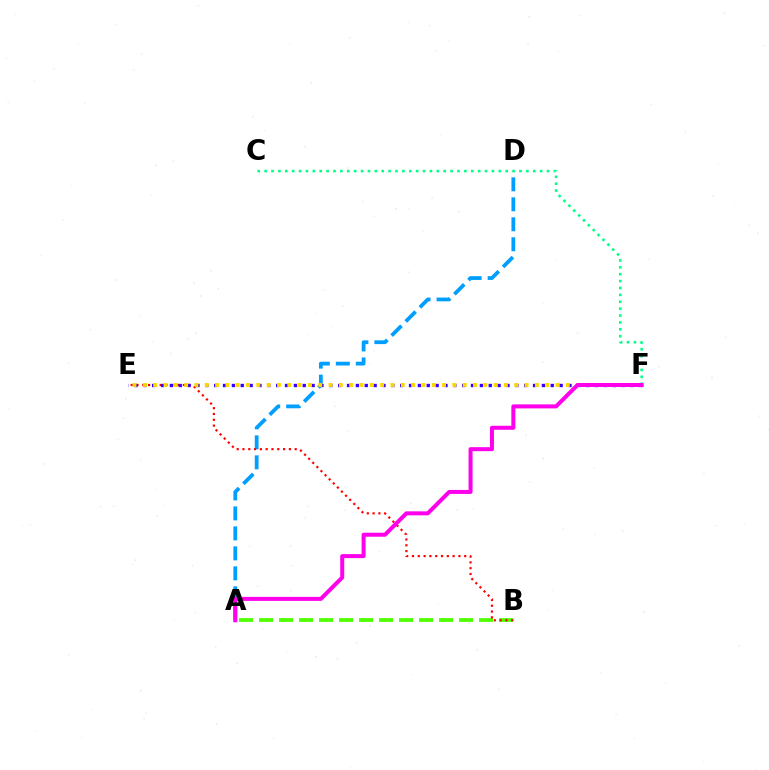{('A', 'B'): [{'color': '#4fff00', 'line_style': 'dashed', 'thickness': 2.72}], ('A', 'D'): [{'color': '#009eff', 'line_style': 'dashed', 'thickness': 2.71}], ('B', 'E'): [{'color': '#ff0000', 'line_style': 'dotted', 'thickness': 1.58}], ('E', 'F'): [{'color': '#3700ff', 'line_style': 'dotted', 'thickness': 2.41}, {'color': '#ffd500', 'line_style': 'dotted', 'thickness': 2.8}], ('C', 'F'): [{'color': '#00ff86', 'line_style': 'dotted', 'thickness': 1.87}], ('A', 'F'): [{'color': '#ff00ed', 'line_style': 'solid', 'thickness': 2.88}]}